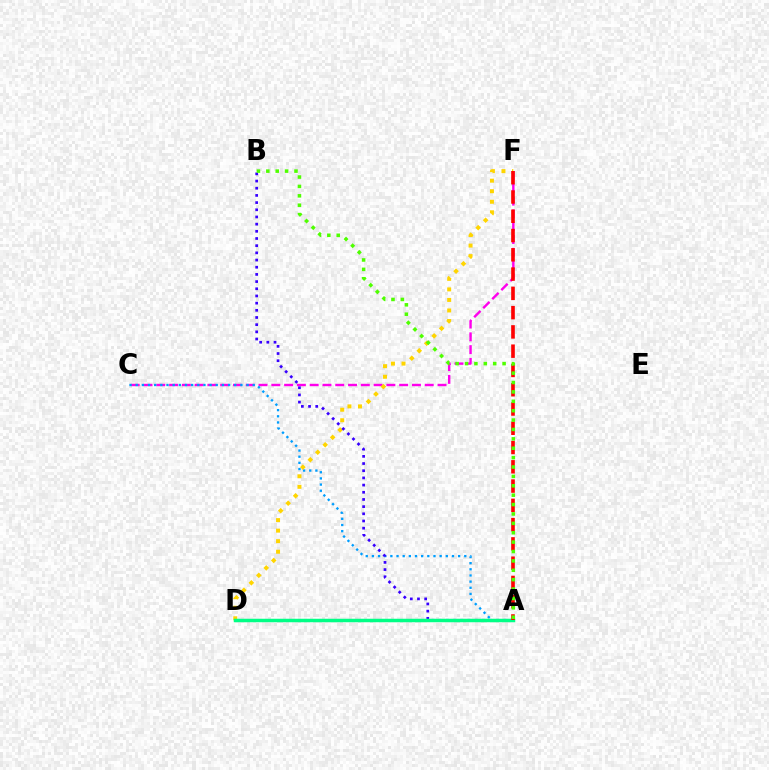{('C', 'F'): [{'color': '#ff00ed', 'line_style': 'dashed', 'thickness': 1.74}], ('A', 'C'): [{'color': '#009eff', 'line_style': 'dotted', 'thickness': 1.67}], ('D', 'F'): [{'color': '#ffd500', 'line_style': 'dotted', 'thickness': 2.86}], ('A', 'B'): [{'color': '#3700ff', 'line_style': 'dotted', 'thickness': 1.95}, {'color': '#4fff00', 'line_style': 'dotted', 'thickness': 2.55}], ('A', 'D'): [{'color': '#00ff86', 'line_style': 'solid', 'thickness': 2.51}], ('A', 'F'): [{'color': '#ff0000', 'line_style': 'dashed', 'thickness': 2.62}]}